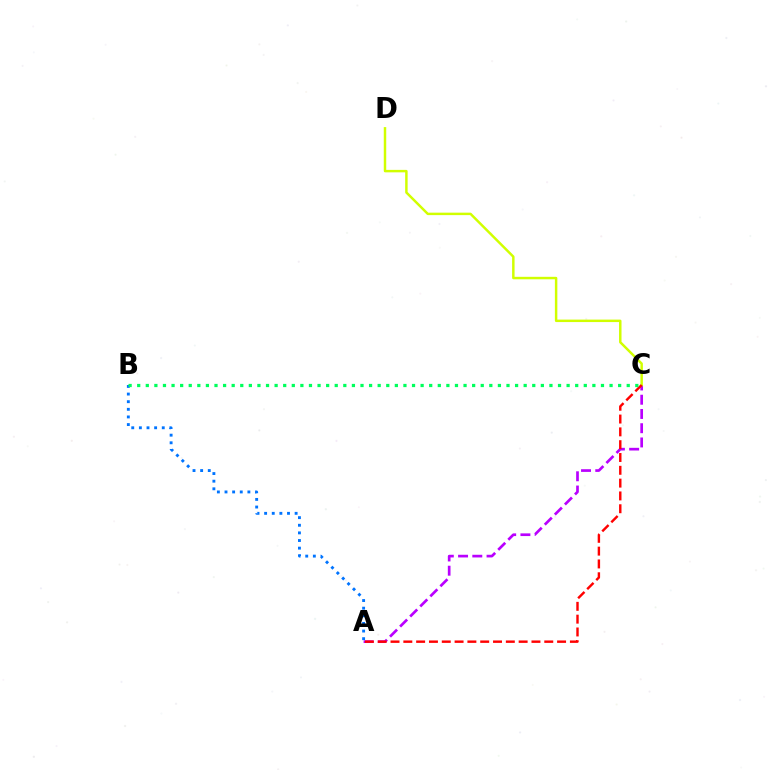{('A', 'C'): [{'color': '#b900ff', 'line_style': 'dashed', 'thickness': 1.94}, {'color': '#ff0000', 'line_style': 'dashed', 'thickness': 1.74}], ('C', 'D'): [{'color': '#d1ff00', 'line_style': 'solid', 'thickness': 1.78}], ('A', 'B'): [{'color': '#0074ff', 'line_style': 'dotted', 'thickness': 2.07}], ('B', 'C'): [{'color': '#00ff5c', 'line_style': 'dotted', 'thickness': 2.33}]}